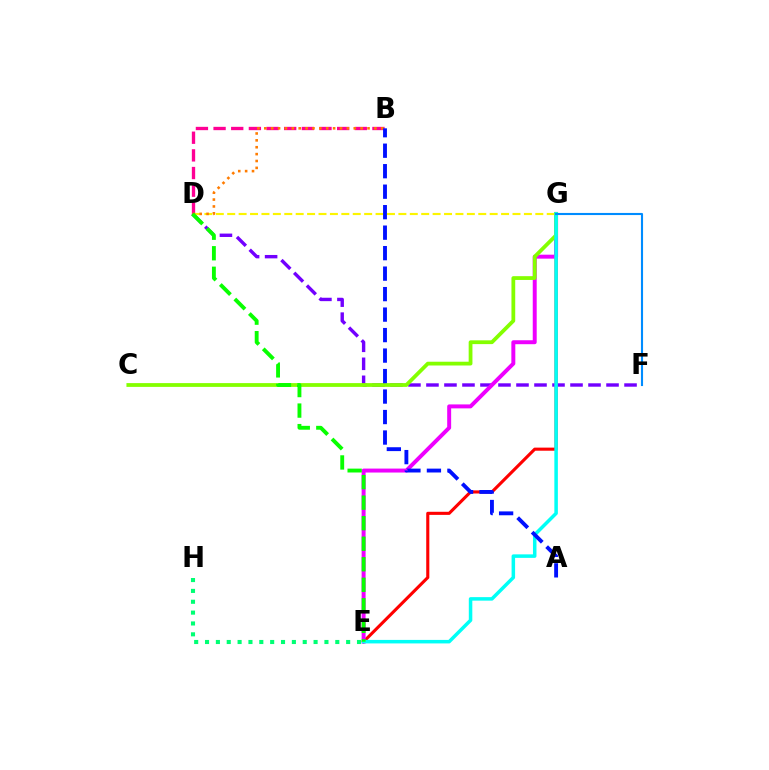{('E', 'G'): [{'color': '#ff0000', 'line_style': 'solid', 'thickness': 2.23}, {'color': '#ee00ff', 'line_style': 'solid', 'thickness': 2.85}, {'color': '#00fff6', 'line_style': 'solid', 'thickness': 2.53}], ('D', 'F'): [{'color': '#7200ff', 'line_style': 'dashed', 'thickness': 2.45}], ('D', 'G'): [{'color': '#fcf500', 'line_style': 'dashed', 'thickness': 1.55}], ('C', 'G'): [{'color': '#84ff00', 'line_style': 'solid', 'thickness': 2.72}], ('E', 'H'): [{'color': '#00ff74', 'line_style': 'dotted', 'thickness': 2.95}], ('B', 'D'): [{'color': '#ff0094', 'line_style': 'dashed', 'thickness': 2.4}, {'color': '#ff7c00', 'line_style': 'dotted', 'thickness': 1.87}], ('F', 'G'): [{'color': '#008cff', 'line_style': 'solid', 'thickness': 1.52}], ('D', 'E'): [{'color': '#08ff00', 'line_style': 'dashed', 'thickness': 2.79}], ('A', 'B'): [{'color': '#0010ff', 'line_style': 'dashed', 'thickness': 2.78}]}